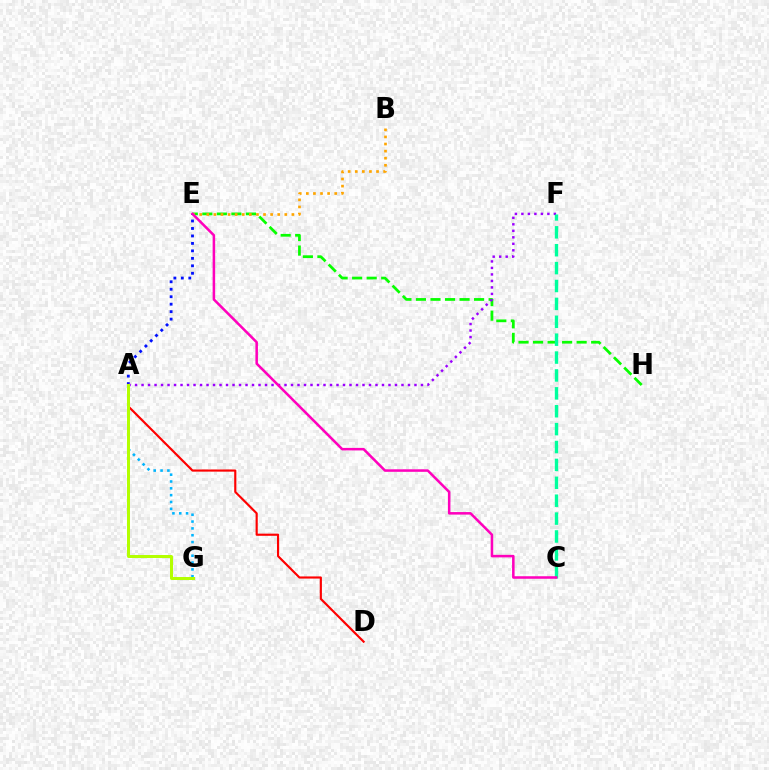{('E', 'H'): [{'color': '#08ff00', 'line_style': 'dashed', 'thickness': 1.97}], ('A', 'G'): [{'color': '#00b5ff', 'line_style': 'dotted', 'thickness': 1.86}, {'color': '#b3ff00', 'line_style': 'solid', 'thickness': 2.15}], ('B', 'E'): [{'color': '#ffa500', 'line_style': 'dotted', 'thickness': 1.93}], ('A', 'E'): [{'color': '#0010ff', 'line_style': 'dotted', 'thickness': 2.03}], ('A', 'D'): [{'color': '#ff0000', 'line_style': 'solid', 'thickness': 1.55}], ('A', 'F'): [{'color': '#9b00ff', 'line_style': 'dotted', 'thickness': 1.77}], ('C', 'F'): [{'color': '#00ff9d', 'line_style': 'dashed', 'thickness': 2.43}], ('C', 'E'): [{'color': '#ff00bd', 'line_style': 'solid', 'thickness': 1.82}]}